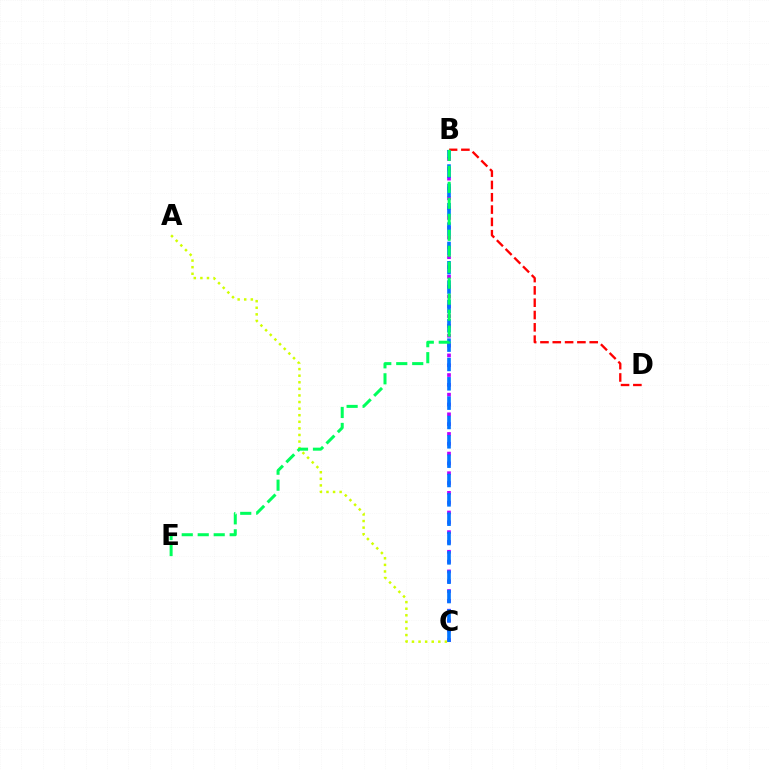{('B', 'D'): [{'color': '#ff0000', 'line_style': 'dashed', 'thickness': 1.67}], ('B', 'C'): [{'color': '#b900ff', 'line_style': 'dotted', 'thickness': 2.67}, {'color': '#0074ff', 'line_style': 'dashed', 'thickness': 2.63}], ('A', 'C'): [{'color': '#d1ff00', 'line_style': 'dotted', 'thickness': 1.79}], ('B', 'E'): [{'color': '#00ff5c', 'line_style': 'dashed', 'thickness': 2.17}]}